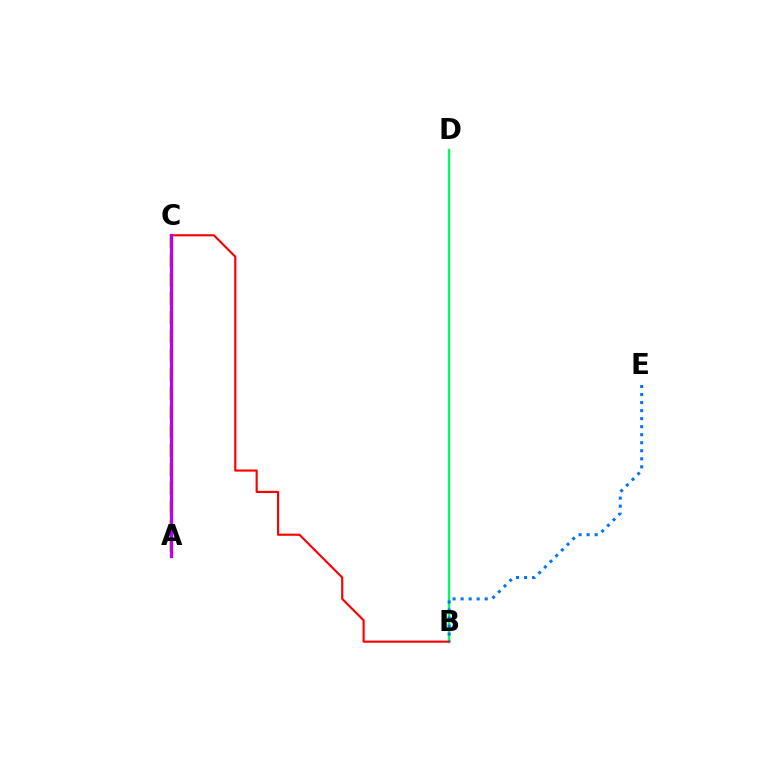{('A', 'C'): [{'color': '#d1ff00', 'line_style': 'dashed', 'thickness': 2.58}, {'color': '#b900ff', 'line_style': 'solid', 'thickness': 2.37}], ('B', 'D'): [{'color': '#00ff5c', 'line_style': 'solid', 'thickness': 1.7}], ('B', 'C'): [{'color': '#ff0000', 'line_style': 'solid', 'thickness': 1.55}], ('B', 'E'): [{'color': '#0074ff', 'line_style': 'dotted', 'thickness': 2.18}]}